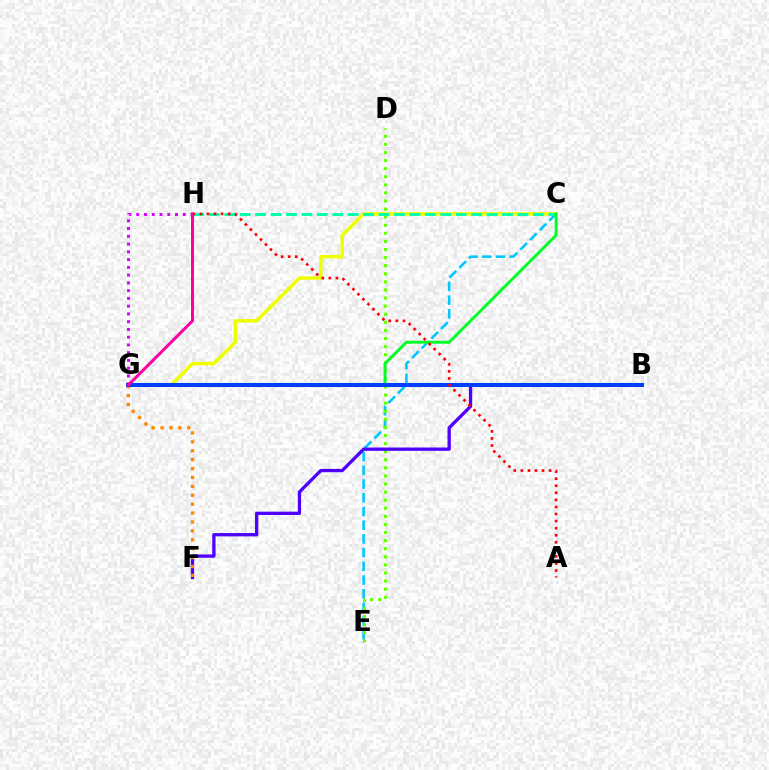{('C', 'E'): [{'color': '#00c7ff', 'line_style': 'dashed', 'thickness': 1.86}], ('D', 'E'): [{'color': '#66ff00', 'line_style': 'dotted', 'thickness': 2.2}], ('B', 'F'): [{'color': '#4f00ff', 'line_style': 'solid', 'thickness': 2.38}], ('C', 'G'): [{'color': '#eeff00', 'line_style': 'solid', 'thickness': 2.52}, {'color': '#00ff27', 'line_style': 'solid', 'thickness': 2.11}], ('F', 'G'): [{'color': '#ff8800', 'line_style': 'dotted', 'thickness': 2.42}], ('G', 'H'): [{'color': '#d600ff', 'line_style': 'dotted', 'thickness': 2.11}, {'color': '#ff00a0', 'line_style': 'solid', 'thickness': 2.16}], ('C', 'H'): [{'color': '#00ffaf', 'line_style': 'dashed', 'thickness': 2.1}], ('B', 'G'): [{'color': '#003fff', 'line_style': 'solid', 'thickness': 2.89}], ('A', 'H'): [{'color': '#ff0000', 'line_style': 'dotted', 'thickness': 1.92}]}